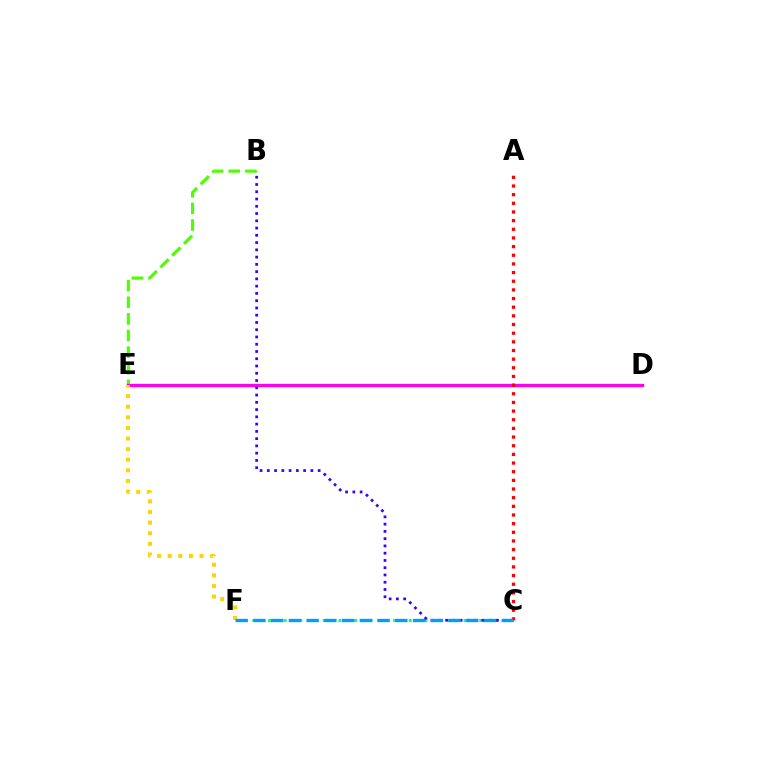{('B', 'E'): [{'color': '#4fff00', 'line_style': 'dashed', 'thickness': 2.26}], ('C', 'F'): [{'color': '#00ff86', 'line_style': 'dotted', 'thickness': 2.13}, {'color': '#009eff', 'line_style': 'dashed', 'thickness': 2.41}], ('D', 'E'): [{'color': '#ff00ed', 'line_style': 'solid', 'thickness': 2.37}], ('B', 'C'): [{'color': '#3700ff', 'line_style': 'dotted', 'thickness': 1.97}], ('E', 'F'): [{'color': '#ffd500', 'line_style': 'dotted', 'thickness': 2.88}], ('A', 'C'): [{'color': '#ff0000', 'line_style': 'dotted', 'thickness': 2.35}]}